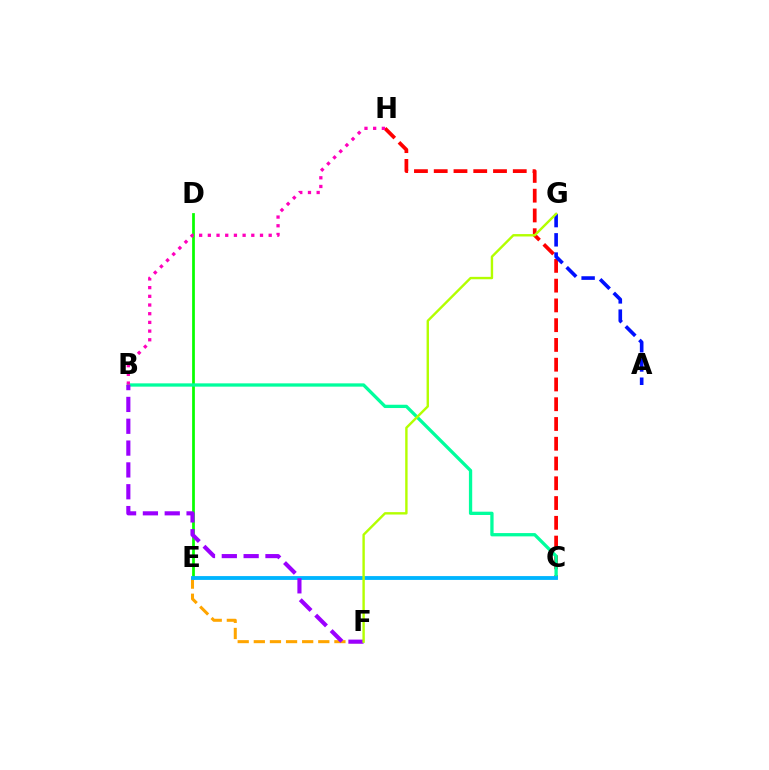{('D', 'E'): [{'color': '#08ff00', 'line_style': 'solid', 'thickness': 1.97}], ('C', 'H'): [{'color': '#ff0000', 'line_style': 'dashed', 'thickness': 2.68}], ('A', 'G'): [{'color': '#0010ff', 'line_style': 'dashed', 'thickness': 2.61}], ('E', 'F'): [{'color': '#ffa500', 'line_style': 'dashed', 'thickness': 2.19}], ('B', 'C'): [{'color': '#00ff9d', 'line_style': 'solid', 'thickness': 2.37}], ('C', 'E'): [{'color': '#00b5ff', 'line_style': 'solid', 'thickness': 2.76}], ('B', 'F'): [{'color': '#9b00ff', 'line_style': 'dashed', 'thickness': 2.97}], ('F', 'G'): [{'color': '#b3ff00', 'line_style': 'solid', 'thickness': 1.73}], ('B', 'H'): [{'color': '#ff00bd', 'line_style': 'dotted', 'thickness': 2.36}]}